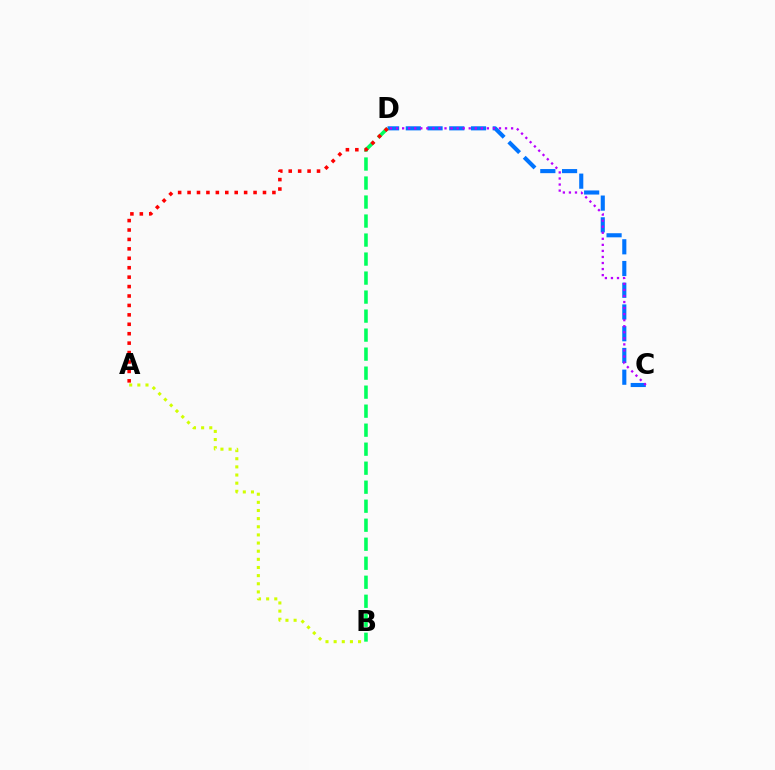{('C', 'D'): [{'color': '#0074ff', 'line_style': 'dashed', 'thickness': 2.95}, {'color': '#b900ff', 'line_style': 'dotted', 'thickness': 1.64}], ('B', 'D'): [{'color': '#00ff5c', 'line_style': 'dashed', 'thickness': 2.58}], ('A', 'B'): [{'color': '#d1ff00', 'line_style': 'dotted', 'thickness': 2.21}], ('A', 'D'): [{'color': '#ff0000', 'line_style': 'dotted', 'thickness': 2.56}]}